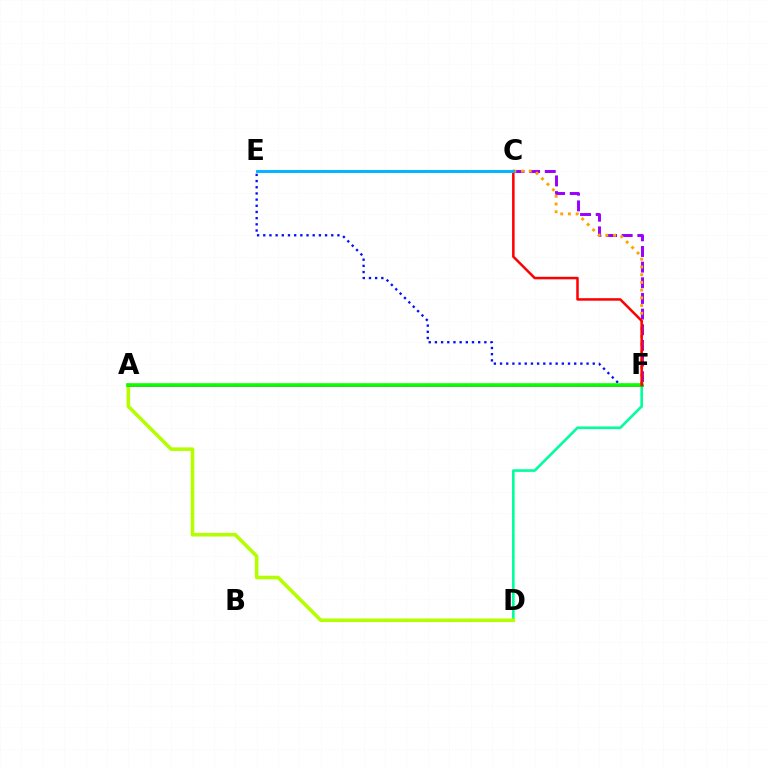{('D', 'F'): [{'color': '#00ff9d', 'line_style': 'solid', 'thickness': 1.9}], ('A', 'D'): [{'color': '#b3ff00', 'line_style': 'solid', 'thickness': 2.58}], ('C', 'F'): [{'color': '#9b00ff', 'line_style': 'dashed', 'thickness': 2.13}, {'color': '#ffa500', 'line_style': 'dotted', 'thickness': 2.1}, {'color': '#ff0000', 'line_style': 'solid', 'thickness': 1.81}], ('E', 'F'): [{'color': '#0010ff', 'line_style': 'dotted', 'thickness': 1.68}], ('A', 'F'): [{'color': '#ff00bd', 'line_style': 'solid', 'thickness': 2.01}, {'color': '#08ff00', 'line_style': 'solid', 'thickness': 2.57}], ('C', 'E'): [{'color': '#00b5ff', 'line_style': 'solid', 'thickness': 2.11}]}